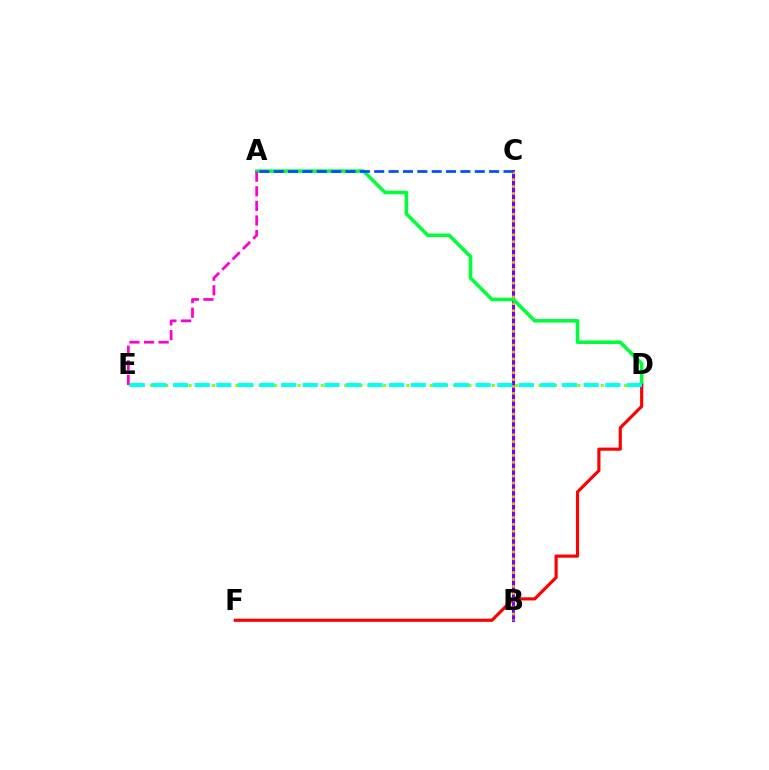{('B', 'C'): [{'color': '#7200ff', 'line_style': 'solid', 'thickness': 2.2}, {'color': '#ffbd00', 'line_style': 'dotted', 'thickness': 1.87}], ('A', 'D'): [{'color': '#00ff39', 'line_style': 'solid', 'thickness': 2.57}], ('A', 'C'): [{'color': '#004bff', 'line_style': 'dashed', 'thickness': 1.95}], ('D', 'E'): [{'color': '#84ff00', 'line_style': 'dotted', 'thickness': 2.11}, {'color': '#00fff6', 'line_style': 'dashed', 'thickness': 2.94}], ('A', 'E'): [{'color': '#ff00cf', 'line_style': 'dashed', 'thickness': 1.98}], ('D', 'F'): [{'color': '#ff0000', 'line_style': 'solid', 'thickness': 2.26}]}